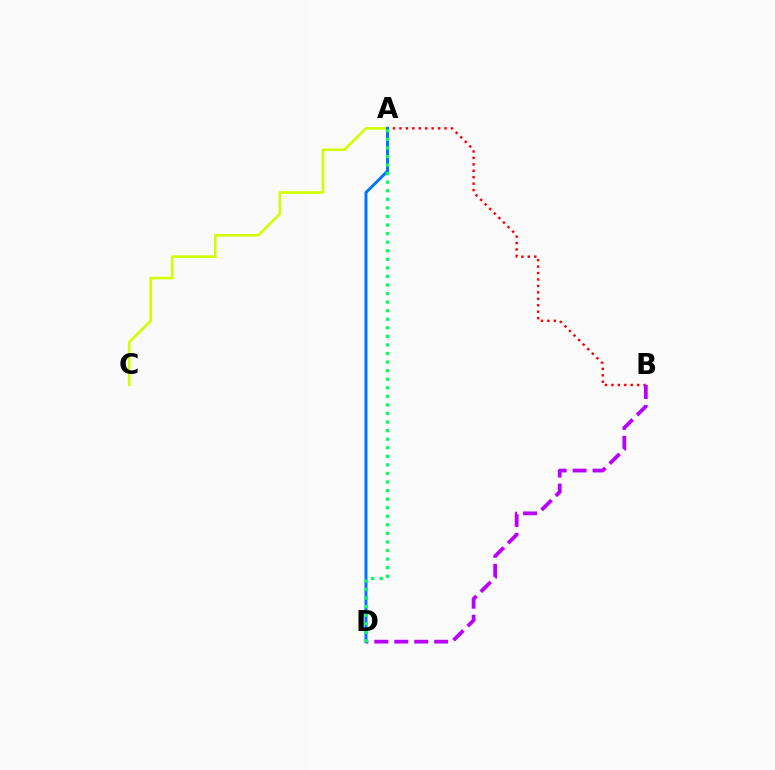{('A', 'B'): [{'color': '#ff0000', 'line_style': 'dotted', 'thickness': 1.75}], ('A', 'C'): [{'color': '#d1ff00', 'line_style': 'solid', 'thickness': 1.89}], ('A', 'D'): [{'color': '#0074ff', 'line_style': 'solid', 'thickness': 2.13}, {'color': '#00ff5c', 'line_style': 'dotted', 'thickness': 2.33}], ('B', 'D'): [{'color': '#b900ff', 'line_style': 'dashed', 'thickness': 2.71}]}